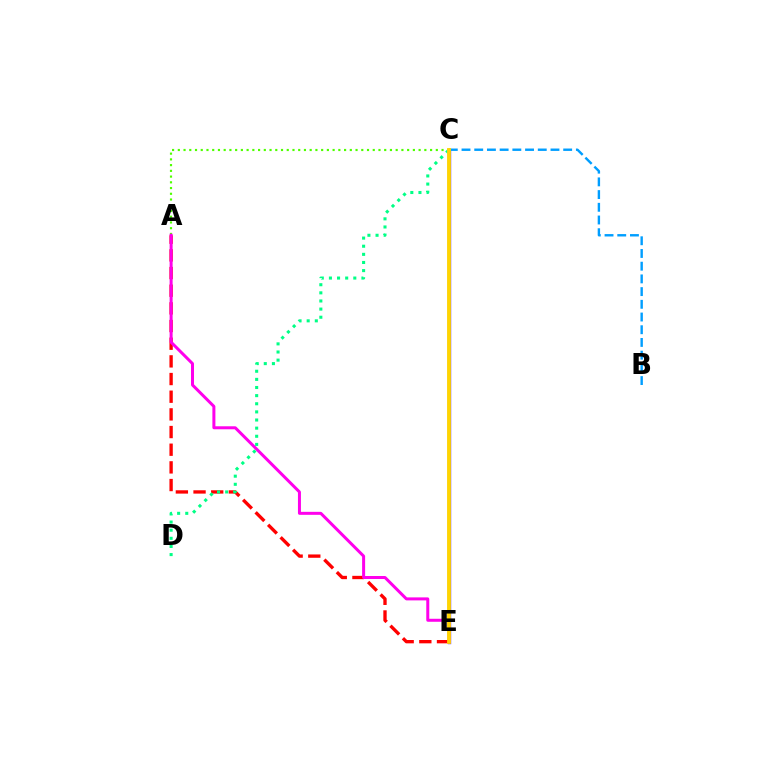{('A', 'E'): [{'color': '#ff0000', 'line_style': 'dashed', 'thickness': 2.4}, {'color': '#ff00ed', 'line_style': 'solid', 'thickness': 2.16}], ('A', 'C'): [{'color': '#4fff00', 'line_style': 'dotted', 'thickness': 1.56}], ('C', 'E'): [{'color': '#3700ff', 'line_style': 'solid', 'thickness': 2.4}, {'color': '#ffd500', 'line_style': 'solid', 'thickness': 2.76}], ('B', 'C'): [{'color': '#009eff', 'line_style': 'dashed', 'thickness': 1.73}], ('C', 'D'): [{'color': '#00ff86', 'line_style': 'dotted', 'thickness': 2.21}]}